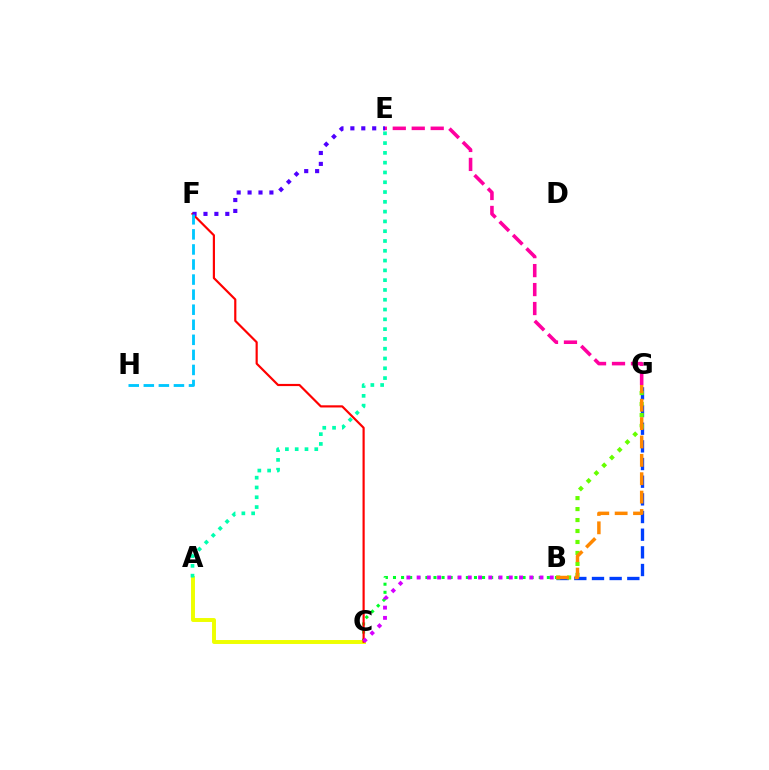{('B', 'C'): [{'color': '#00ff27', 'line_style': 'dotted', 'thickness': 2.2}, {'color': '#d600ff', 'line_style': 'dotted', 'thickness': 2.78}], ('A', 'C'): [{'color': '#eeff00', 'line_style': 'solid', 'thickness': 2.84}], ('B', 'G'): [{'color': '#003fff', 'line_style': 'dashed', 'thickness': 2.4}, {'color': '#66ff00', 'line_style': 'dotted', 'thickness': 2.98}, {'color': '#ff8800', 'line_style': 'dashed', 'thickness': 2.5}], ('C', 'F'): [{'color': '#ff0000', 'line_style': 'solid', 'thickness': 1.57}], ('E', 'F'): [{'color': '#4f00ff', 'line_style': 'dotted', 'thickness': 2.97}], ('A', 'E'): [{'color': '#00ffaf', 'line_style': 'dotted', 'thickness': 2.66}], ('F', 'H'): [{'color': '#00c7ff', 'line_style': 'dashed', 'thickness': 2.05}], ('E', 'G'): [{'color': '#ff00a0', 'line_style': 'dashed', 'thickness': 2.58}]}